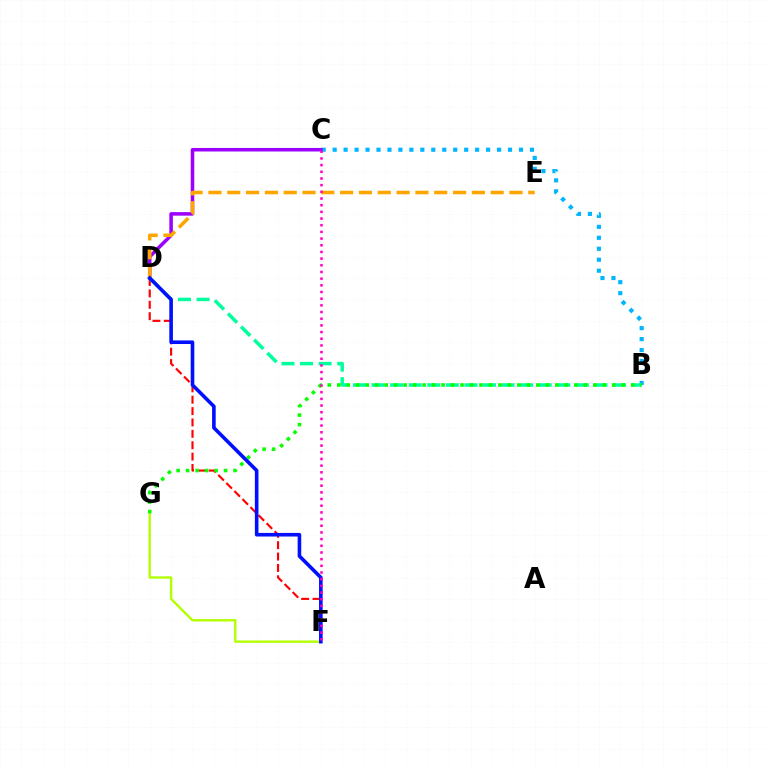{('B', 'C'): [{'color': '#00b5ff', 'line_style': 'dotted', 'thickness': 2.98}], ('C', 'D'): [{'color': '#9b00ff', 'line_style': 'solid', 'thickness': 2.54}], ('D', 'F'): [{'color': '#ff0000', 'line_style': 'dashed', 'thickness': 1.55}, {'color': '#0010ff', 'line_style': 'solid', 'thickness': 2.59}], ('B', 'D'): [{'color': '#00ff9d', 'line_style': 'dashed', 'thickness': 2.52}], ('F', 'G'): [{'color': '#b3ff00', 'line_style': 'solid', 'thickness': 1.71}], ('B', 'G'): [{'color': '#08ff00', 'line_style': 'dotted', 'thickness': 2.58}], ('D', 'E'): [{'color': '#ffa500', 'line_style': 'dashed', 'thickness': 2.56}], ('C', 'F'): [{'color': '#ff00bd', 'line_style': 'dotted', 'thickness': 1.81}]}